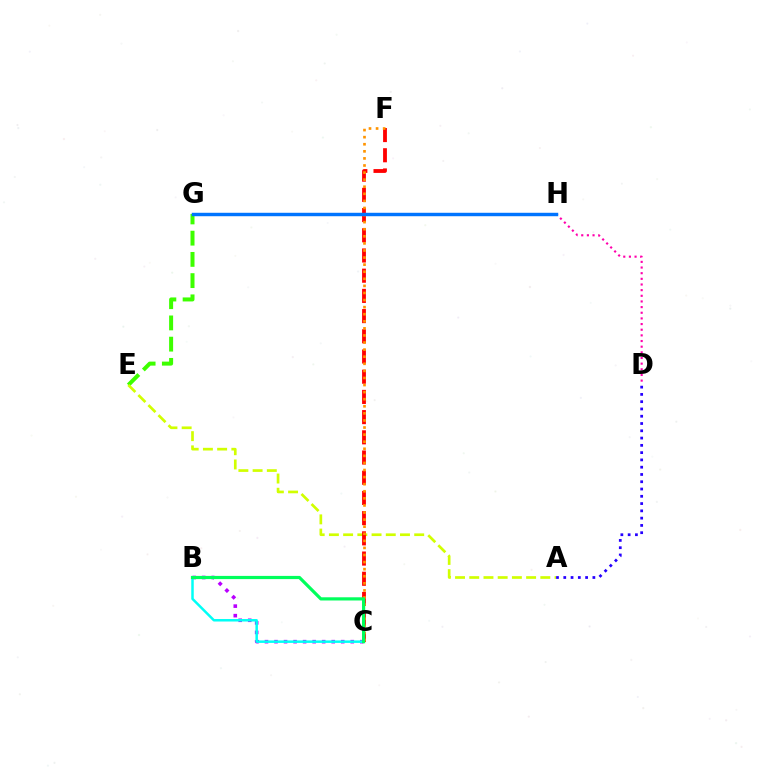{('E', 'G'): [{'color': '#3dff00', 'line_style': 'dashed', 'thickness': 2.88}], ('A', 'E'): [{'color': '#d1ff00', 'line_style': 'dashed', 'thickness': 1.93}], ('A', 'D'): [{'color': '#2500ff', 'line_style': 'dotted', 'thickness': 1.98}], ('B', 'C'): [{'color': '#b900ff', 'line_style': 'dotted', 'thickness': 2.59}, {'color': '#00fff6', 'line_style': 'solid', 'thickness': 1.79}, {'color': '#00ff5c', 'line_style': 'solid', 'thickness': 2.3}], ('C', 'F'): [{'color': '#ff0000', 'line_style': 'dashed', 'thickness': 2.74}, {'color': '#ff9400', 'line_style': 'dotted', 'thickness': 1.92}], ('D', 'H'): [{'color': '#ff00ac', 'line_style': 'dotted', 'thickness': 1.54}], ('G', 'H'): [{'color': '#0074ff', 'line_style': 'solid', 'thickness': 2.48}]}